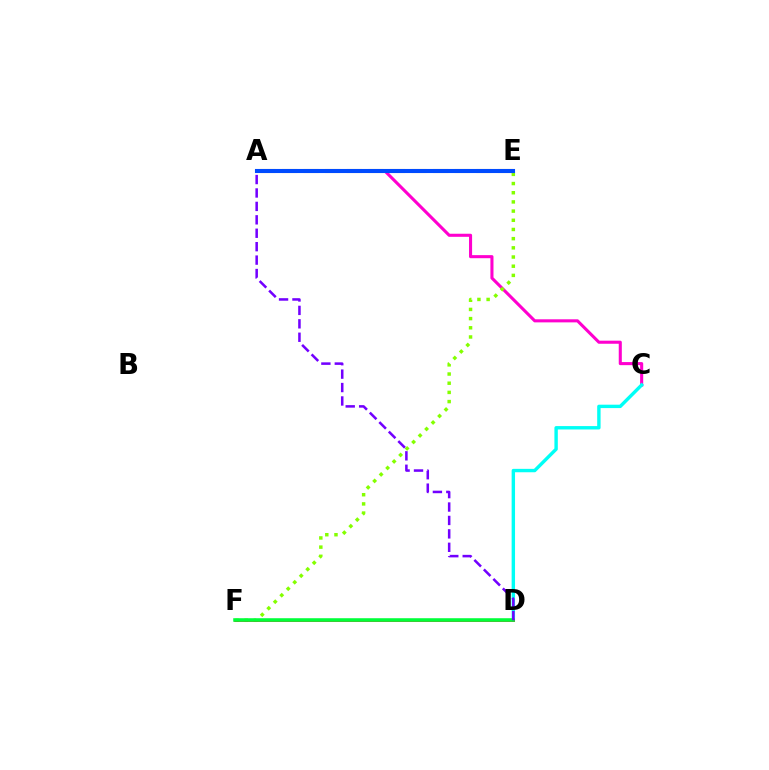{('A', 'C'): [{'color': '#ff00cf', 'line_style': 'solid', 'thickness': 2.21}], ('C', 'D'): [{'color': '#00fff6', 'line_style': 'solid', 'thickness': 2.45}], ('E', 'F'): [{'color': '#84ff00', 'line_style': 'dotted', 'thickness': 2.5}], ('D', 'F'): [{'color': '#ff0000', 'line_style': 'solid', 'thickness': 1.95}, {'color': '#00ff39', 'line_style': 'solid', 'thickness': 2.56}], ('A', 'E'): [{'color': '#ffbd00', 'line_style': 'dashed', 'thickness': 2.93}, {'color': '#004bff', 'line_style': 'solid', 'thickness': 2.94}], ('A', 'D'): [{'color': '#7200ff', 'line_style': 'dashed', 'thickness': 1.82}]}